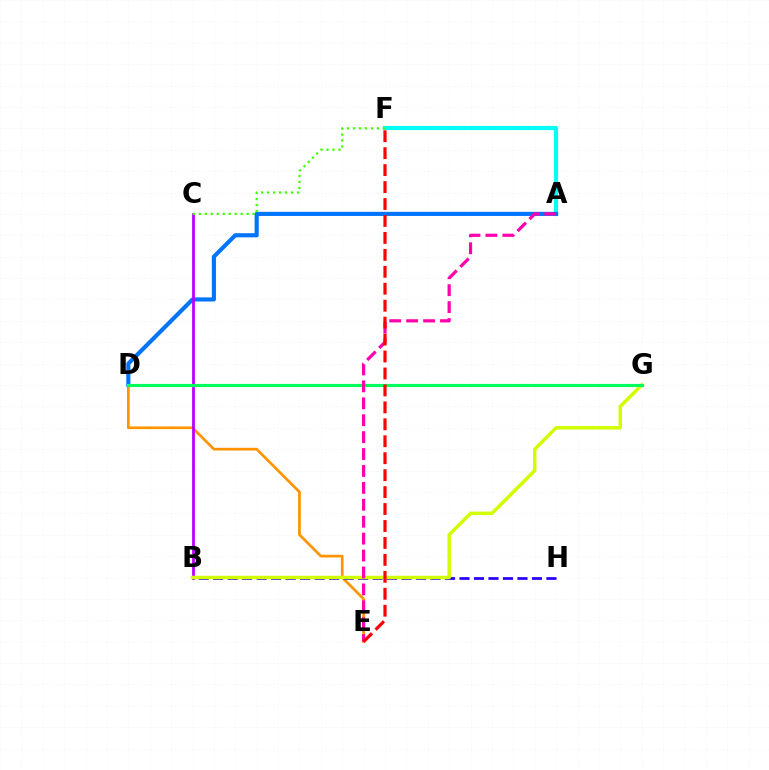{('A', 'F'): [{'color': '#00fff6', 'line_style': 'solid', 'thickness': 3.0}], ('D', 'E'): [{'color': '#ff9400', 'line_style': 'solid', 'thickness': 1.95}], ('A', 'D'): [{'color': '#0074ff', 'line_style': 'solid', 'thickness': 2.97}], ('B', 'C'): [{'color': '#b900ff', 'line_style': 'solid', 'thickness': 2.0}], ('C', 'F'): [{'color': '#3dff00', 'line_style': 'dotted', 'thickness': 1.62}], ('B', 'H'): [{'color': '#2500ff', 'line_style': 'dashed', 'thickness': 1.97}], ('B', 'G'): [{'color': '#d1ff00', 'line_style': 'solid', 'thickness': 2.5}], ('D', 'G'): [{'color': '#00ff5c', 'line_style': 'solid', 'thickness': 2.26}], ('A', 'E'): [{'color': '#ff00ac', 'line_style': 'dashed', 'thickness': 2.3}], ('E', 'F'): [{'color': '#ff0000', 'line_style': 'dashed', 'thickness': 2.3}]}